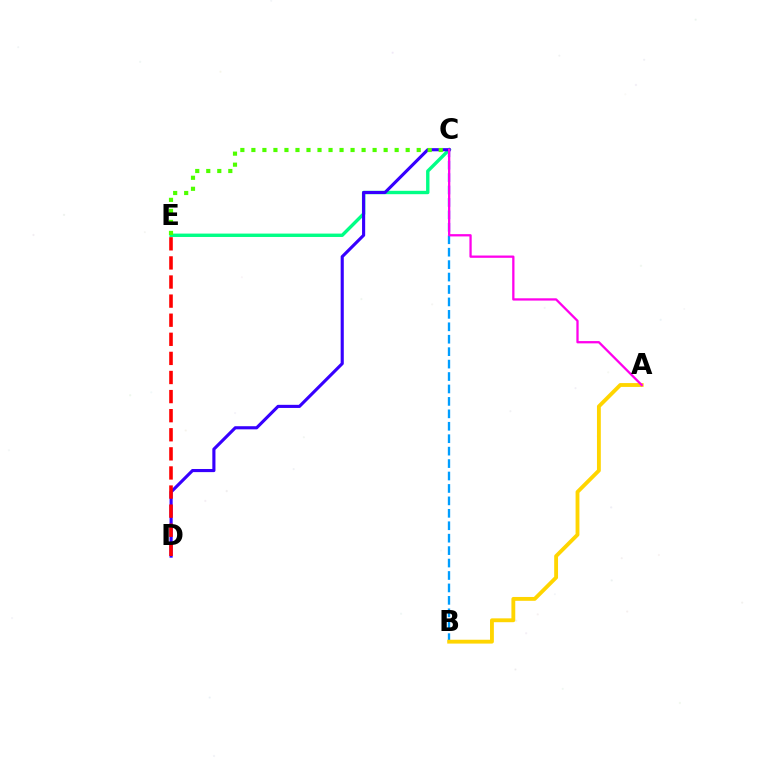{('B', 'C'): [{'color': '#009eff', 'line_style': 'dashed', 'thickness': 1.69}], ('C', 'E'): [{'color': '#00ff86', 'line_style': 'solid', 'thickness': 2.44}, {'color': '#4fff00', 'line_style': 'dotted', 'thickness': 2.99}], ('C', 'D'): [{'color': '#3700ff', 'line_style': 'solid', 'thickness': 2.25}], ('A', 'B'): [{'color': '#ffd500', 'line_style': 'solid', 'thickness': 2.77}], ('D', 'E'): [{'color': '#ff0000', 'line_style': 'dashed', 'thickness': 2.59}], ('A', 'C'): [{'color': '#ff00ed', 'line_style': 'solid', 'thickness': 1.65}]}